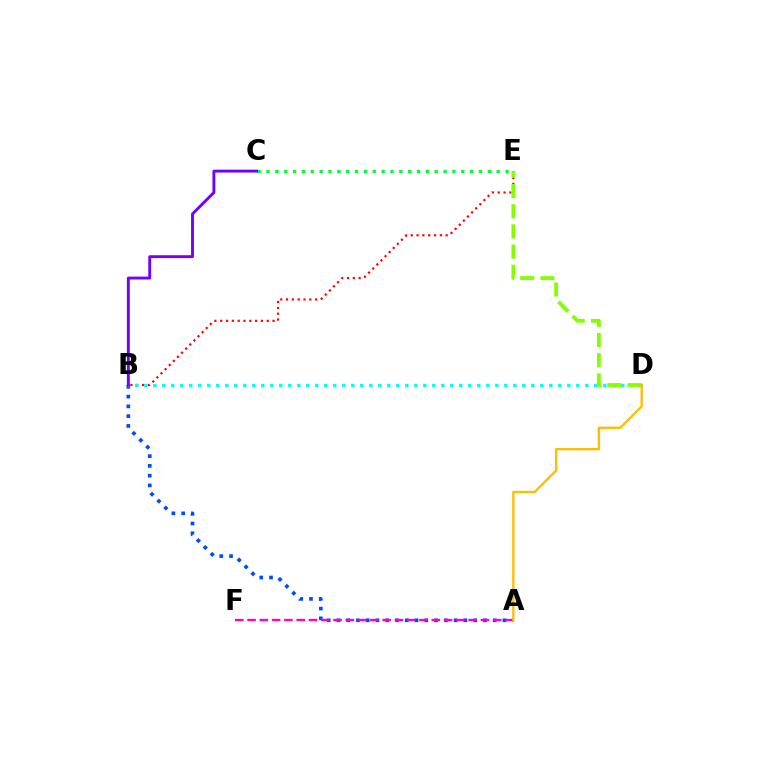{('B', 'E'): [{'color': '#ff0000', 'line_style': 'dotted', 'thickness': 1.58}], ('A', 'B'): [{'color': '#004bff', 'line_style': 'dotted', 'thickness': 2.65}], ('C', 'E'): [{'color': '#00ff39', 'line_style': 'dotted', 'thickness': 2.41}], ('B', 'D'): [{'color': '#00fff6', 'line_style': 'dotted', 'thickness': 2.45}], ('A', 'F'): [{'color': '#ff00cf', 'line_style': 'dashed', 'thickness': 1.67}], ('B', 'C'): [{'color': '#7200ff', 'line_style': 'solid', 'thickness': 2.08}], ('D', 'E'): [{'color': '#84ff00', 'line_style': 'dashed', 'thickness': 2.74}], ('A', 'D'): [{'color': '#ffbd00', 'line_style': 'solid', 'thickness': 1.68}]}